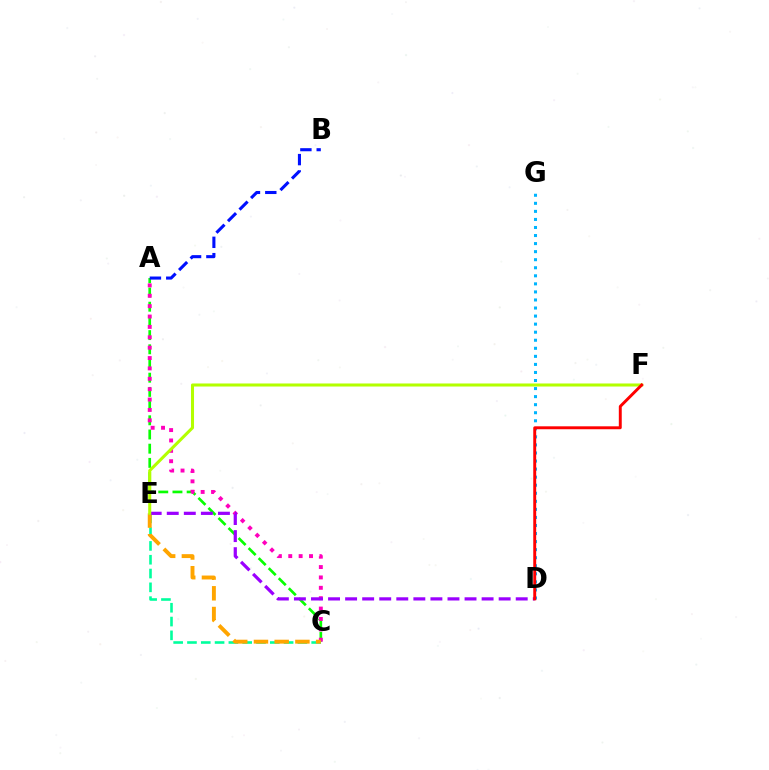{('A', 'C'): [{'color': '#08ff00', 'line_style': 'dashed', 'thickness': 1.93}, {'color': '#ff00bd', 'line_style': 'dotted', 'thickness': 2.82}], ('D', 'G'): [{'color': '#00b5ff', 'line_style': 'dotted', 'thickness': 2.19}], ('C', 'E'): [{'color': '#00ff9d', 'line_style': 'dashed', 'thickness': 1.88}, {'color': '#ffa500', 'line_style': 'dashed', 'thickness': 2.82}], ('D', 'E'): [{'color': '#9b00ff', 'line_style': 'dashed', 'thickness': 2.32}], ('A', 'B'): [{'color': '#0010ff', 'line_style': 'dashed', 'thickness': 2.22}], ('E', 'F'): [{'color': '#b3ff00', 'line_style': 'solid', 'thickness': 2.19}], ('D', 'F'): [{'color': '#ff0000', 'line_style': 'solid', 'thickness': 2.11}]}